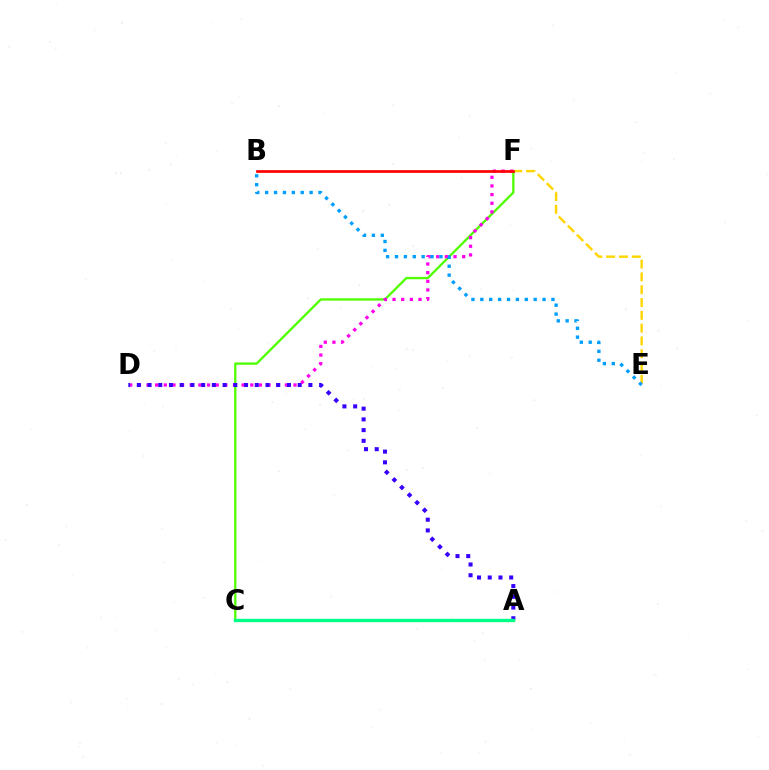{('E', 'F'): [{'color': '#ffd500', 'line_style': 'dashed', 'thickness': 1.74}], ('C', 'F'): [{'color': '#4fff00', 'line_style': 'solid', 'thickness': 1.66}], ('D', 'F'): [{'color': '#ff00ed', 'line_style': 'dotted', 'thickness': 2.35}], ('A', 'D'): [{'color': '#3700ff', 'line_style': 'dotted', 'thickness': 2.91}], ('B', 'F'): [{'color': '#ff0000', 'line_style': 'solid', 'thickness': 1.95}], ('A', 'C'): [{'color': '#00ff86', 'line_style': 'solid', 'thickness': 2.43}], ('B', 'E'): [{'color': '#009eff', 'line_style': 'dotted', 'thickness': 2.42}]}